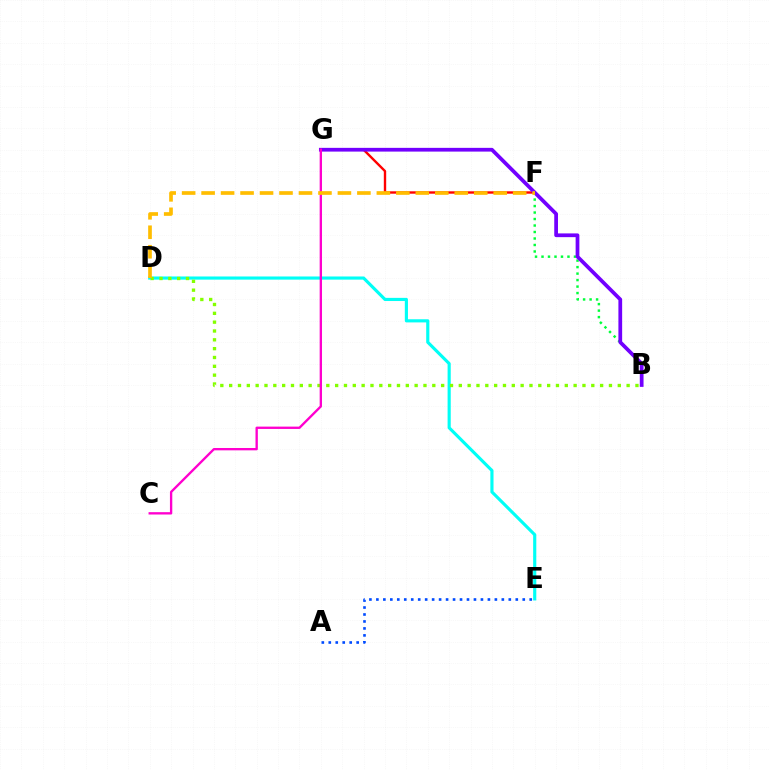{('F', 'G'): [{'color': '#ff0000', 'line_style': 'solid', 'thickness': 1.72}], ('D', 'E'): [{'color': '#00fff6', 'line_style': 'solid', 'thickness': 2.27}], ('B', 'F'): [{'color': '#00ff39', 'line_style': 'dotted', 'thickness': 1.76}], ('B', 'G'): [{'color': '#7200ff', 'line_style': 'solid', 'thickness': 2.69}], ('B', 'D'): [{'color': '#84ff00', 'line_style': 'dotted', 'thickness': 2.4}], ('C', 'G'): [{'color': '#ff00cf', 'line_style': 'solid', 'thickness': 1.69}], ('A', 'E'): [{'color': '#004bff', 'line_style': 'dotted', 'thickness': 1.89}], ('D', 'F'): [{'color': '#ffbd00', 'line_style': 'dashed', 'thickness': 2.65}]}